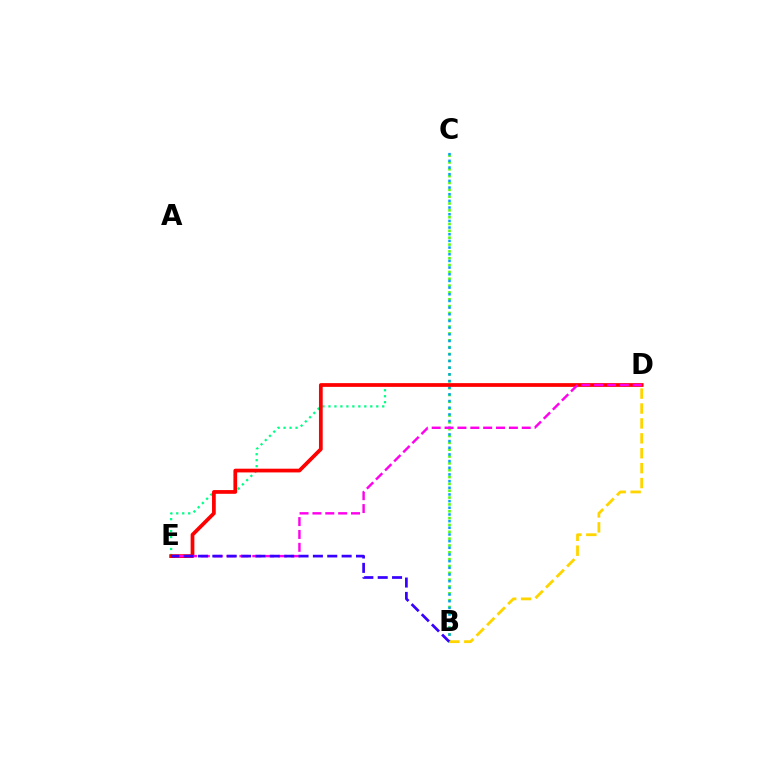{('B', 'C'): [{'color': '#4fff00', 'line_style': 'dotted', 'thickness': 1.86}, {'color': '#009eff', 'line_style': 'dotted', 'thickness': 1.81}], ('D', 'E'): [{'color': '#00ff86', 'line_style': 'dotted', 'thickness': 1.62}, {'color': '#ff0000', 'line_style': 'solid', 'thickness': 2.69}, {'color': '#ff00ed', 'line_style': 'dashed', 'thickness': 1.75}], ('B', 'D'): [{'color': '#ffd500', 'line_style': 'dashed', 'thickness': 2.03}], ('B', 'E'): [{'color': '#3700ff', 'line_style': 'dashed', 'thickness': 1.95}]}